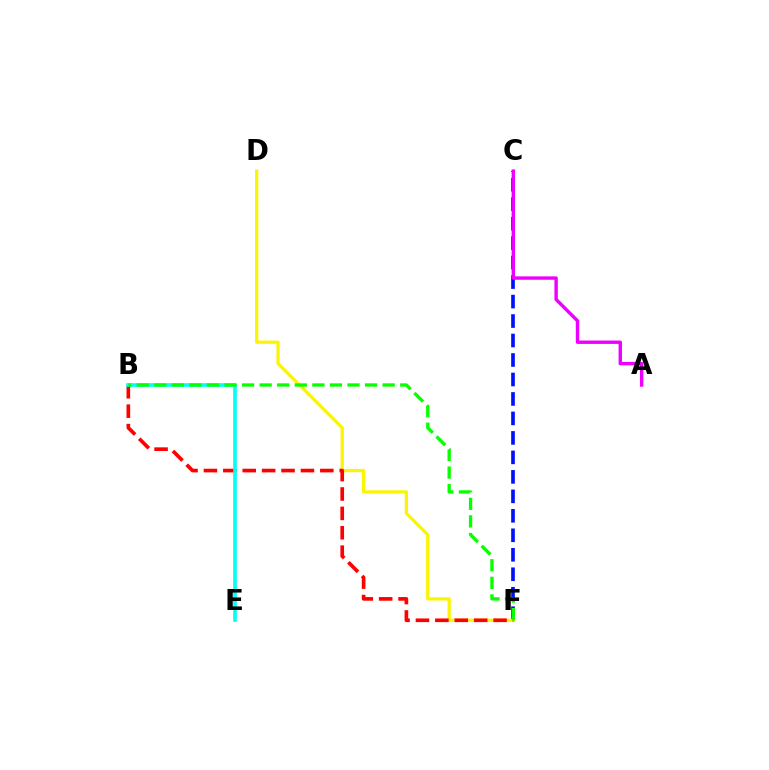{('C', 'F'): [{'color': '#0010ff', 'line_style': 'dashed', 'thickness': 2.65}], ('D', 'F'): [{'color': '#fcf500', 'line_style': 'solid', 'thickness': 2.34}], ('B', 'F'): [{'color': '#ff0000', 'line_style': 'dashed', 'thickness': 2.64}, {'color': '#08ff00', 'line_style': 'dashed', 'thickness': 2.39}], ('A', 'C'): [{'color': '#ee00ff', 'line_style': 'solid', 'thickness': 2.44}], ('B', 'E'): [{'color': '#00fff6', 'line_style': 'solid', 'thickness': 2.6}]}